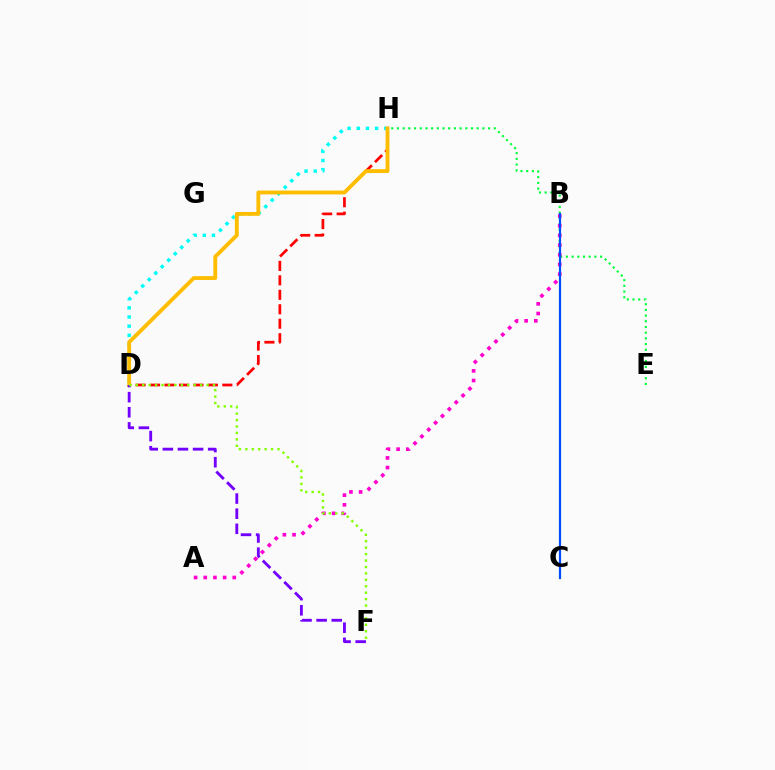{('E', 'H'): [{'color': '#00ff39', 'line_style': 'dotted', 'thickness': 1.55}], ('D', 'H'): [{'color': '#ff0000', 'line_style': 'dashed', 'thickness': 1.96}, {'color': '#00fff6', 'line_style': 'dotted', 'thickness': 2.49}, {'color': '#ffbd00', 'line_style': 'solid', 'thickness': 2.77}], ('A', 'B'): [{'color': '#ff00cf', 'line_style': 'dotted', 'thickness': 2.63}], ('B', 'C'): [{'color': '#004bff', 'line_style': 'solid', 'thickness': 1.58}], ('D', 'F'): [{'color': '#7200ff', 'line_style': 'dashed', 'thickness': 2.05}, {'color': '#84ff00', 'line_style': 'dotted', 'thickness': 1.75}]}